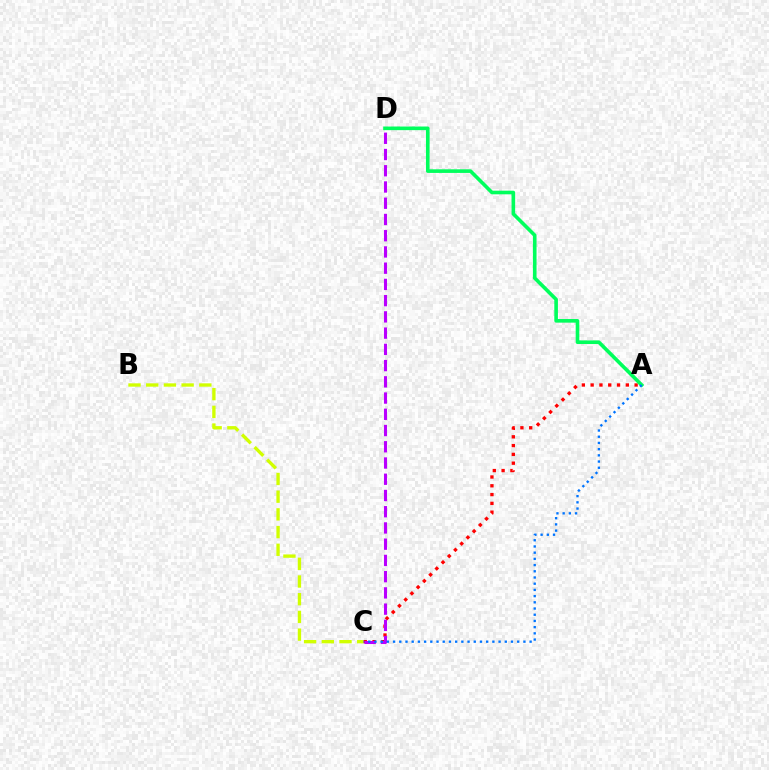{('B', 'C'): [{'color': '#d1ff00', 'line_style': 'dashed', 'thickness': 2.41}], ('A', 'C'): [{'color': '#ff0000', 'line_style': 'dotted', 'thickness': 2.39}, {'color': '#0074ff', 'line_style': 'dotted', 'thickness': 1.69}], ('C', 'D'): [{'color': '#b900ff', 'line_style': 'dashed', 'thickness': 2.21}], ('A', 'D'): [{'color': '#00ff5c', 'line_style': 'solid', 'thickness': 2.61}]}